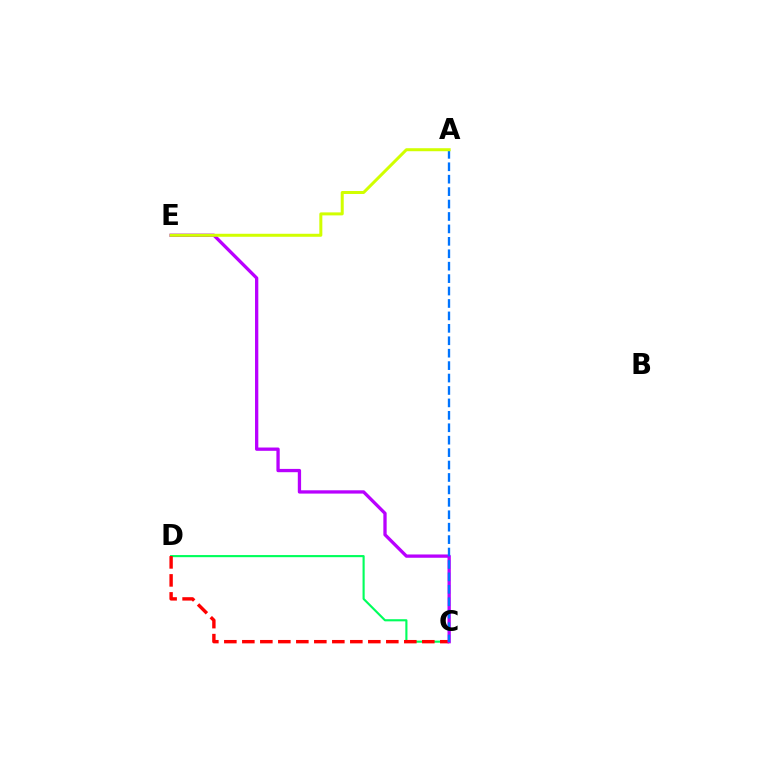{('C', 'D'): [{'color': '#00ff5c', 'line_style': 'solid', 'thickness': 1.54}, {'color': '#ff0000', 'line_style': 'dashed', 'thickness': 2.44}], ('C', 'E'): [{'color': '#b900ff', 'line_style': 'solid', 'thickness': 2.37}], ('A', 'C'): [{'color': '#0074ff', 'line_style': 'dashed', 'thickness': 1.69}], ('A', 'E'): [{'color': '#d1ff00', 'line_style': 'solid', 'thickness': 2.16}]}